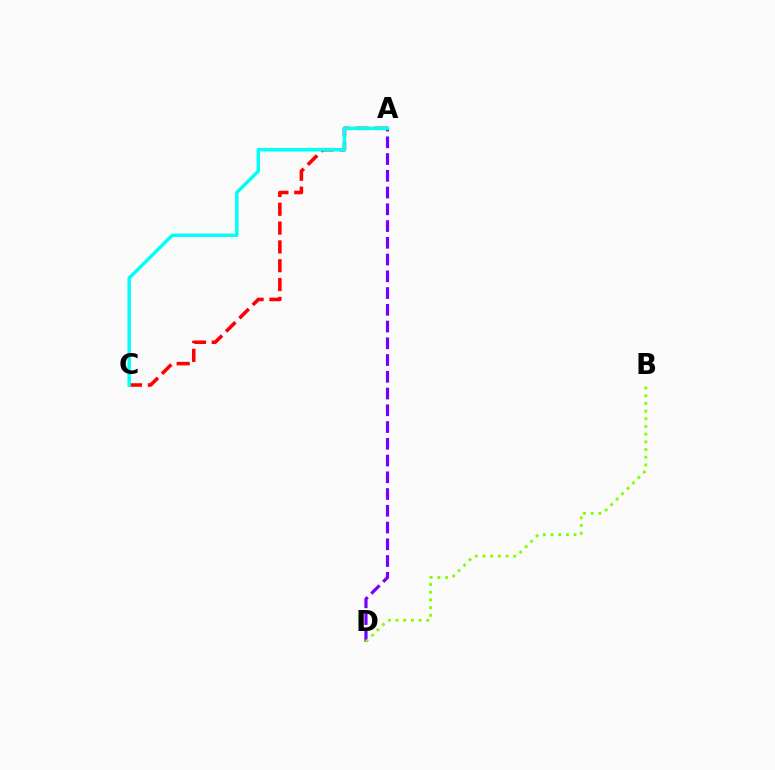{('A', 'D'): [{'color': '#7200ff', 'line_style': 'dashed', 'thickness': 2.28}], ('B', 'D'): [{'color': '#84ff00', 'line_style': 'dotted', 'thickness': 2.09}], ('A', 'C'): [{'color': '#ff0000', 'line_style': 'dashed', 'thickness': 2.56}, {'color': '#00fff6', 'line_style': 'solid', 'thickness': 2.49}]}